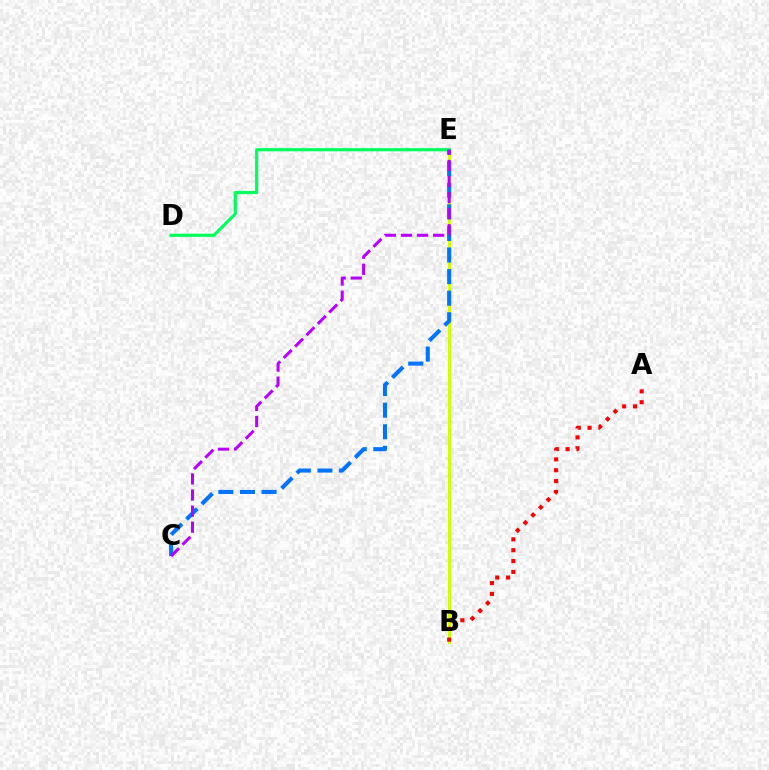{('B', 'E'): [{'color': '#d1ff00', 'line_style': 'solid', 'thickness': 2.13}], ('D', 'E'): [{'color': '#00ff5c', 'line_style': 'solid', 'thickness': 2.29}], ('C', 'E'): [{'color': '#0074ff', 'line_style': 'dashed', 'thickness': 2.93}, {'color': '#b900ff', 'line_style': 'dashed', 'thickness': 2.18}], ('A', 'B'): [{'color': '#ff0000', 'line_style': 'dotted', 'thickness': 2.95}]}